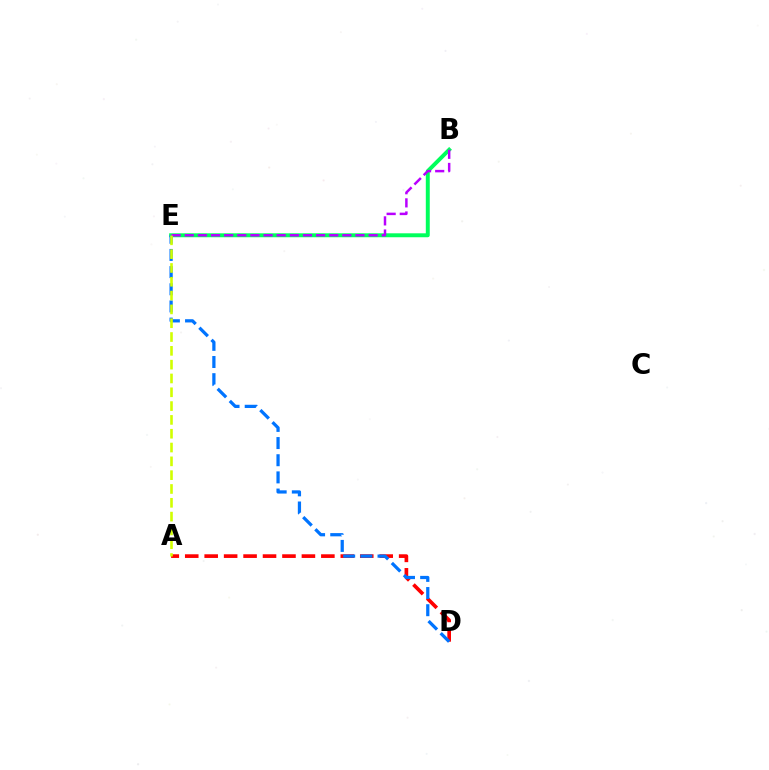{('A', 'D'): [{'color': '#ff0000', 'line_style': 'dashed', 'thickness': 2.64}], ('B', 'E'): [{'color': '#00ff5c', 'line_style': 'solid', 'thickness': 2.84}, {'color': '#b900ff', 'line_style': 'dashed', 'thickness': 1.78}], ('D', 'E'): [{'color': '#0074ff', 'line_style': 'dashed', 'thickness': 2.33}], ('A', 'E'): [{'color': '#d1ff00', 'line_style': 'dashed', 'thickness': 1.88}]}